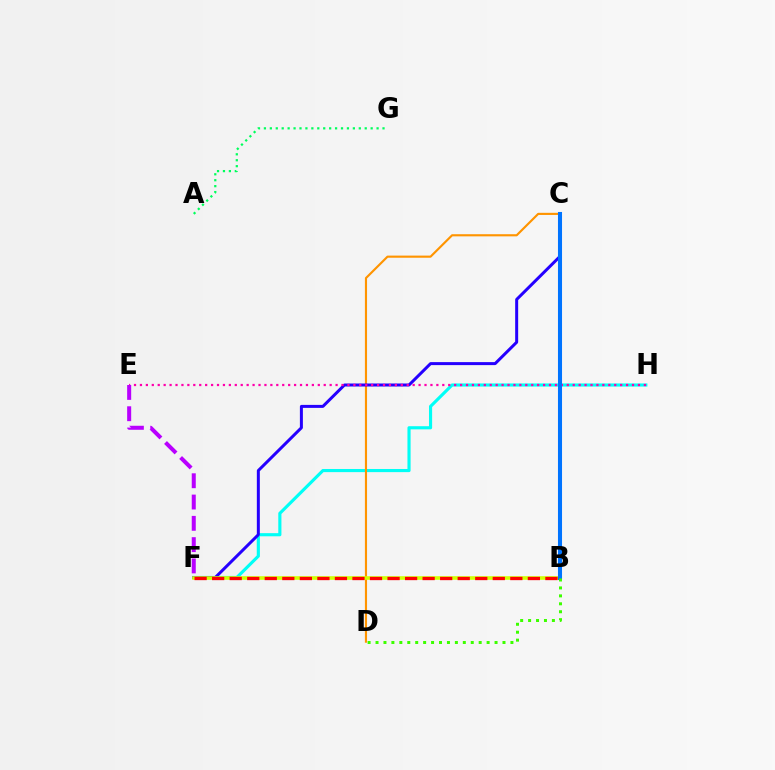{('F', 'H'): [{'color': '#00fff6', 'line_style': 'solid', 'thickness': 2.26}], ('C', 'D'): [{'color': '#ff9400', 'line_style': 'solid', 'thickness': 1.54}], ('C', 'F'): [{'color': '#2500ff', 'line_style': 'solid', 'thickness': 2.16}], ('B', 'F'): [{'color': '#d1ff00', 'line_style': 'solid', 'thickness': 2.59}, {'color': '#ff0000', 'line_style': 'dashed', 'thickness': 2.38}], ('E', 'H'): [{'color': '#ff00ac', 'line_style': 'dotted', 'thickness': 1.61}], ('B', 'C'): [{'color': '#0074ff', 'line_style': 'solid', 'thickness': 2.92}], ('E', 'F'): [{'color': '#b900ff', 'line_style': 'dashed', 'thickness': 2.89}], ('A', 'G'): [{'color': '#00ff5c', 'line_style': 'dotted', 'thickness': 1.61}], ('B', 'D'): [{'color': '#3dff00', 'line_style': 'dotted', 'thickness': 2.16}]}